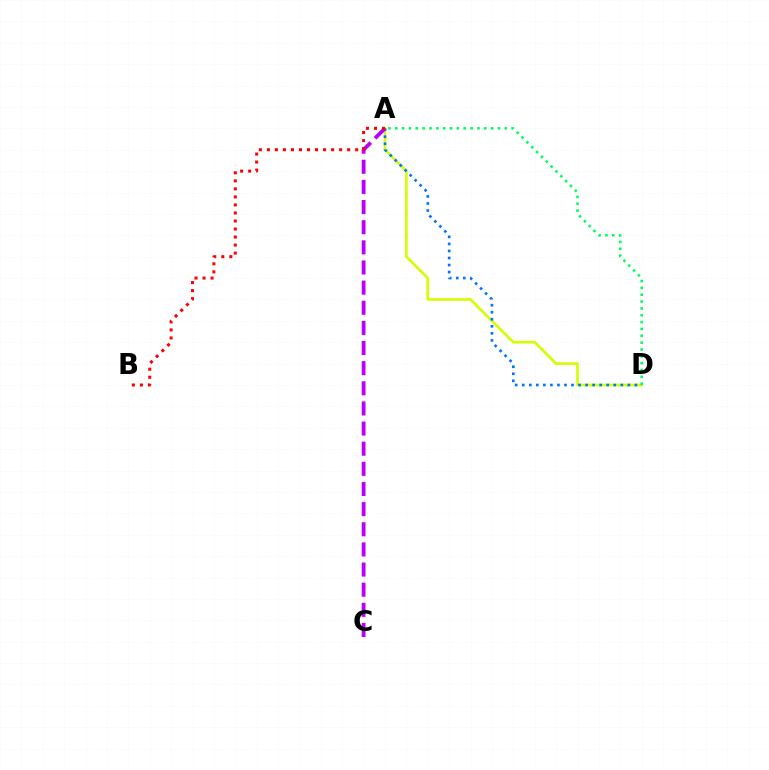{('A', 'D'): [{'color': '#d1ff00', 'line_style': 'solid', 'thickness': 1.91}, {'color': '#0074ff', 'line_style': 'dotted', 'thickness': 1.91}, {'color': '#00ff5c', 'line_style': 'dotted', 'thickness': 1.86}], ('A', 'C'): [{'color': '#b900ff', 'line_style': 'dashed', 'thickness': 2.74}], ('A', 'B'): [{'color': '#ff0000', 'line_style': 'dotted', 'thickness': 2.18}]}